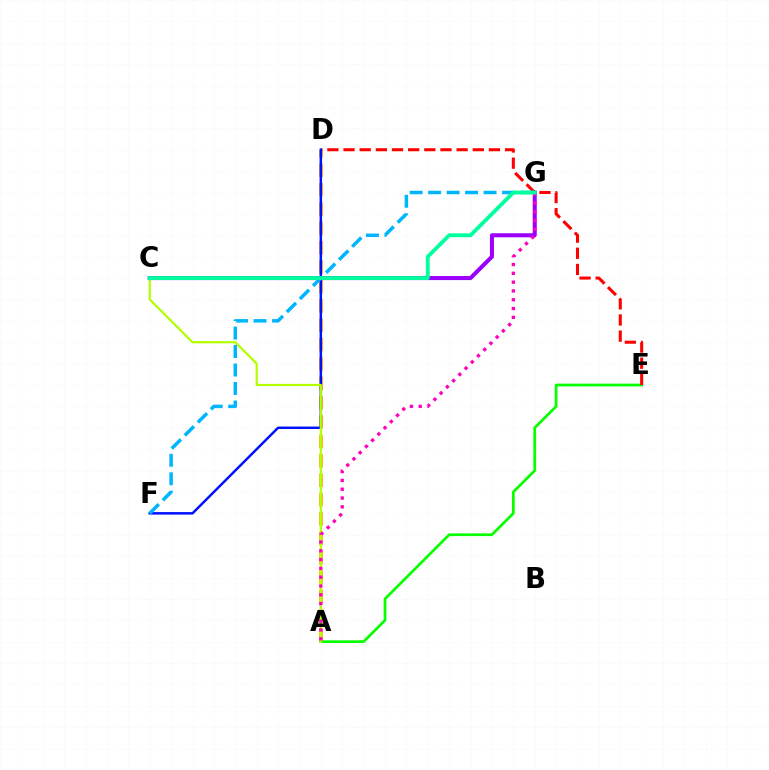{('A', 'D'): [{'color': '#ffa500', 'line_style': 'dashed', 'thickness': 2.63}], ('A', 'E'): [{'color': '#08ff00', 'line_style': 'solid', 'thickness': 1.97}], ('D', 'E'): [{'color': '#ff0000', 'line_style': 'dashed', 'thickness': 2.19}], ('D', 'F'): [{'color': '#0010ff', 'line_style': 'solid', 'thickness': 1.79}], ('A', 'C'): [{'color': '#b3ff00', 'line_style': 'solid', 'thickness': 1.6}], ('F', 'G'): [{'color': '#00b5ff', 'line_style': 'dashed', 'thickness': 2.51}], ('C', 'G'): [{'color': '#9b00ff', 'line_style': 'solid', 'thickness': 2.91}, {'color': '#00ff9d', 'line_style': 'solid', 'thickness': 2.77}], ('A', 'G'): [{'color': '#ff00bd', 'line_style': 'dotted', 'thickness': 2.39}]}